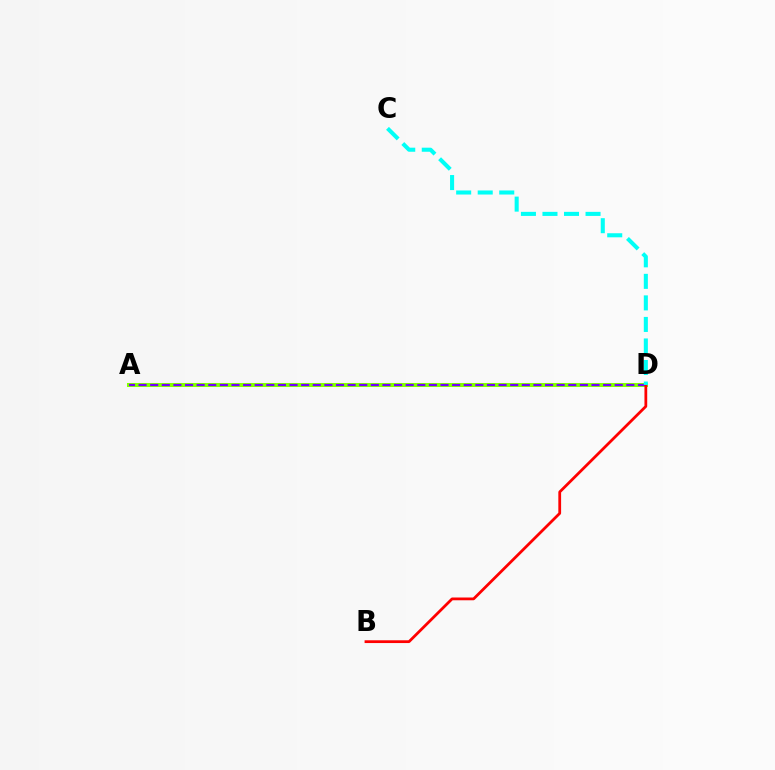{('A', 'D'): [{'color': '#84ff00', 'line_style': 'solid', 'thickness': 2.9}, {'color': '#7200ff', 'line_style': 'dashed', 'thickness': 1.58}], ('B', 'D'): [{'color': '#ff0000', 'line_style': 'solid', 'thickness': 1.99}], ('C', 'D'): [{'color': '#00fff6', 'line_style': 'dashed', 'thickness': 2.93}]}